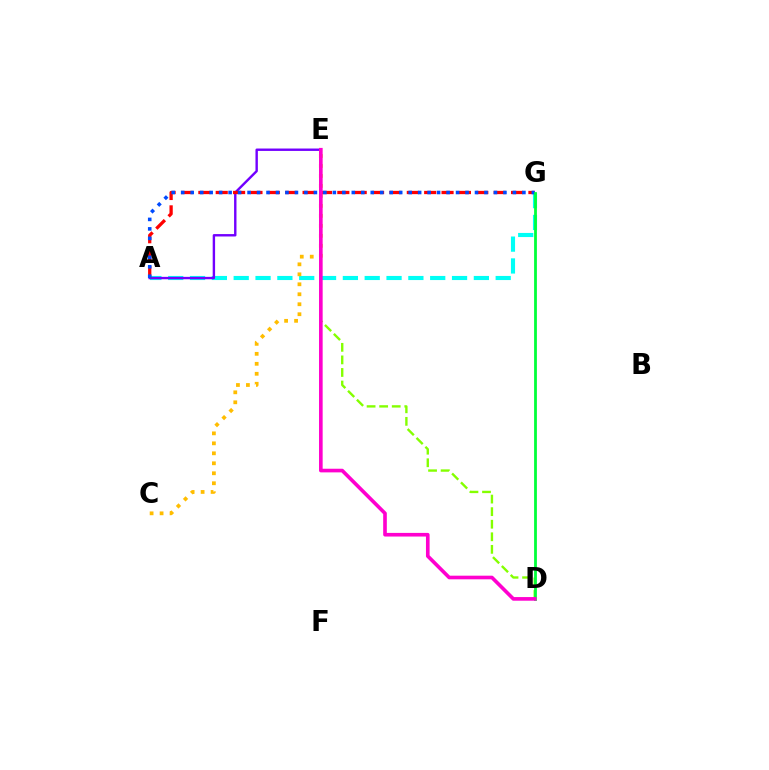{('A', 'G'): [{'color': '#00fff6', 'line_style': 'dashed', 'thickness': 2.97}, {'color': '#ff0000', 'line_style': 'dashed', 'thickness': 2.36}, {'color': '#004bff', 'line_style': 'dotted', 'thickness': 2.57}], ('D', 'E'): [{'color': '#84ff00', 'line_style': 'dashed', 'thickness': 1.71}, {'color': '#ff00cf', 'line_style': 'solid', 'thickness': 2.62}], ('A', 'E'): [{'color': '#7200ff', 'line_style': 'solid', 'thickness': 1.73}], ('C', 'E'): [{'color': '#ffbd00', 'line_style': 'dotted', 'thickness': 2.71}], ('D', 'G'): [{'color': '#00ff39', 'line_style': 'solid', 'thickness': 2.01}]}